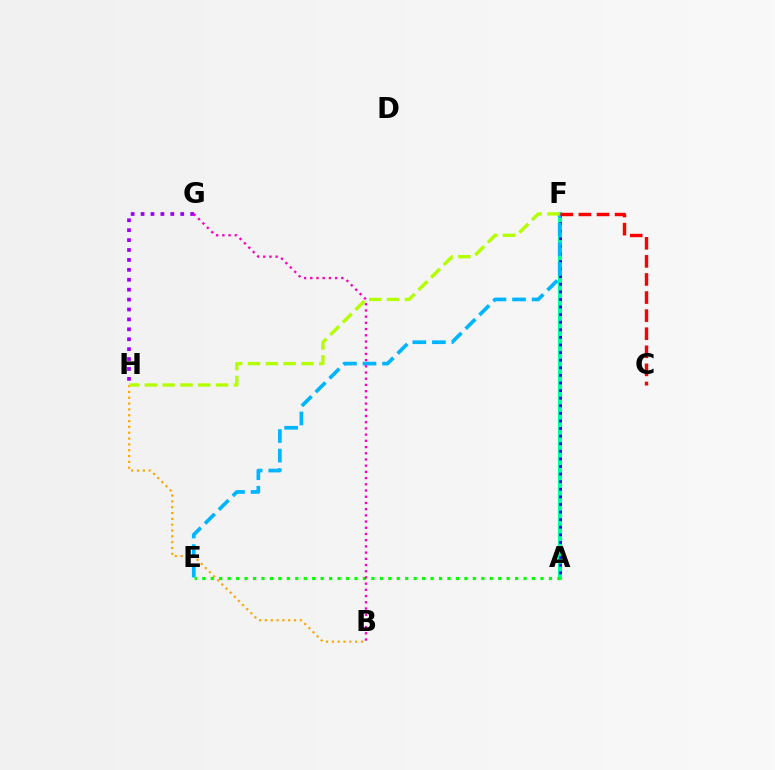{('A', 'F'): [{'color': '#00ff9d', 'line_style': 'solid', 'thickness': 2.89}, {'color': '#0010ff', 'line_style': 'dotted', 'thickness': 2.06}], ('E', 'F'): [{'color': '#00b5ff', 'line_style': 'dashed', 'thickness': 2.66}], ('A', 'E'): [{'color': '#08ff00', 'line_style': 'dotted', 'thickness': 2.3}], ('B', 'H'): [{'color': '#ffa500', 'line_style': 'dotted', 'thickness': 1.58}], ('G', 'H'): [{'color': '#9b00ff', 'line_style': 'dotted', 'thickness': 2.69}], ('B', 'G'): [{'color': '#ff00bd', 'line_style': 'dotted', 'thickness': 1.69}], ('C', 'F'): [{'color': '#ff0000', 'line_style': 'dashed', 'thickness': 2.46}], ('F', 'H'): [{'color': '#b3ff00', 'line_style': 'dashed', 'thickness': 2.42}]}